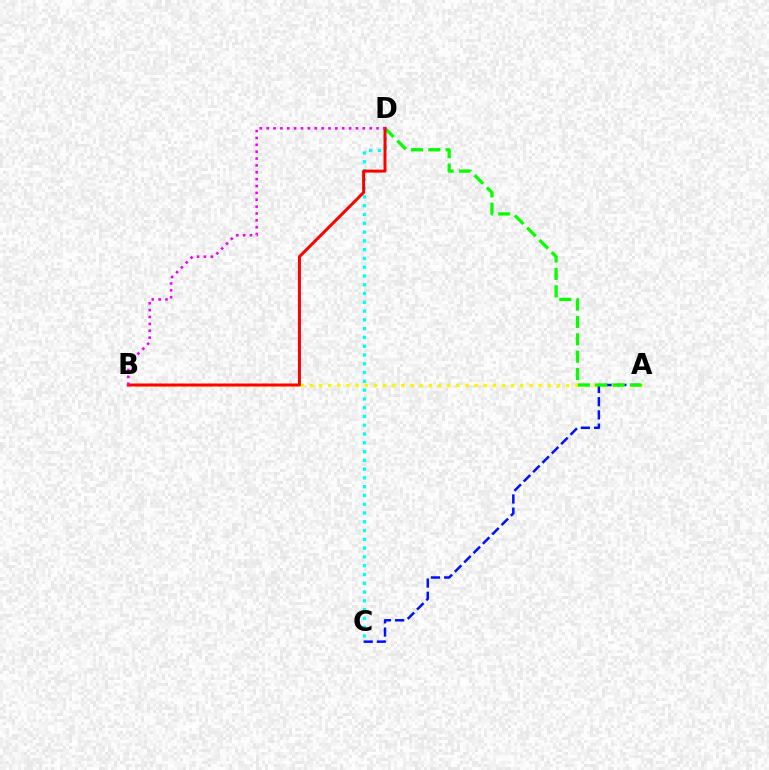{('A', 'C'): [{'color': '#0010ff', 'line_style': 'dashed', 'thickness': 1.79}], ('C', 'D'): [{'color': '#00fff6', 'line_style': 'dotted', 'thickness': 2.39}], ('A', 'B'): [{'color': '#fcf500', 'line_style': 'dotted', 'thickness': 2.49}], ('A', 'D'): [{'color': '#08ff00', 'line_style': 'dashed', 'thickness': 2.36}], ('B', 'D'): [{'color': '#ff0000', 'line_style': 'solid', 'thickness': 2.15}, {'color': '#ee00ff', 'line_style': 'dotted', 'thickness': 1.87}]}